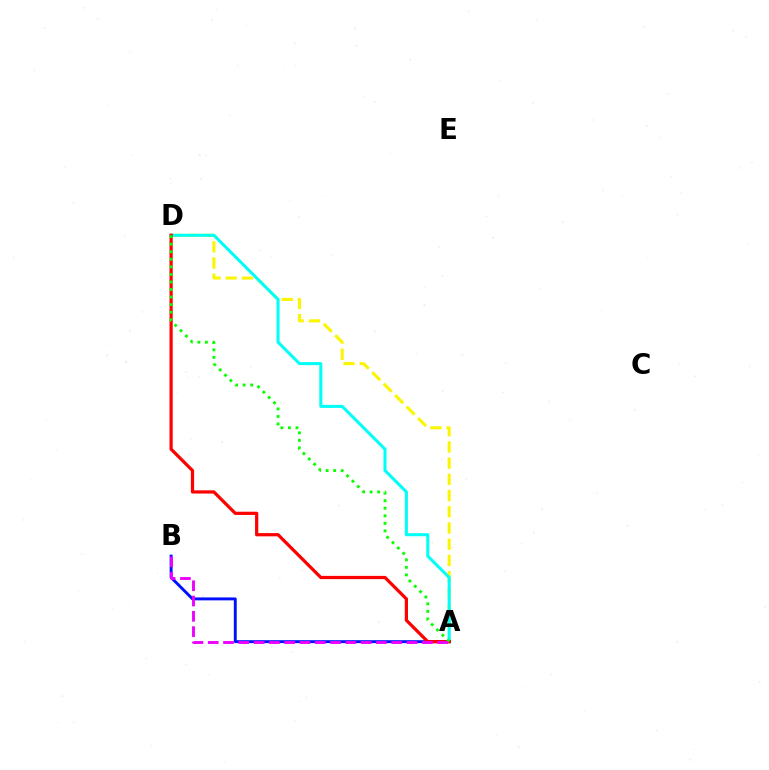{('A', 'D'): [{'color': '#fcf500', 'line_style': 'dashed', 'thickness': 2.2}, {'color': '#00fff6', 'line_style': 'solid', 'thickness': 2.2}, {'color': '#ff0000', 'line_style': 'solid', 'thickness': 2.33}, {'color': '#08ff00', 'line_style': 'dotted', 'thickness': 2.05}], ('A', 'B'): [{'color': '#0010ff', 'line_style': 'solid', 'thickness': 2.1}, {'color': '#ee00ff', 'line_style': 'dashed', 'thickness': 2.08}]}